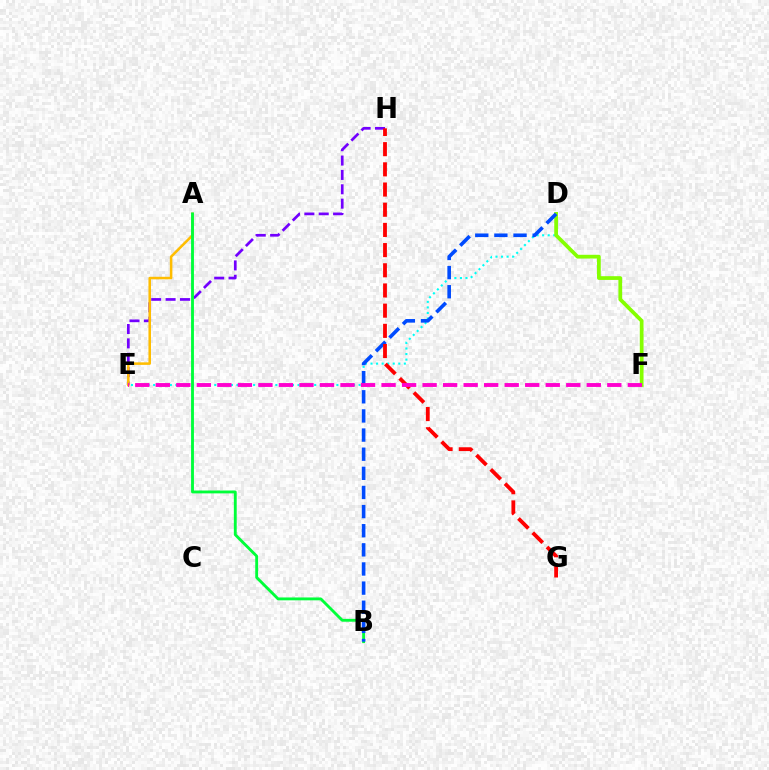{('E', 'H'): [{'color': '#7200ff', 'line_style': 'dashed', 'thickness': 1.95}], ('D', 'E'): [{'color': '#00fff6', 'line_style': 'dotted', 'thickness': 1.51}], ('A', 'E'): [{'color': '#ffbd00', 'line_style': 'solid', 'thickness': 1.83}], ('A', 'B'): [{'color': '#00ff39', 'line_style': 'solid', 'thickness': 2.06}], ('D', 'F'): [{'color': '#84ff00', 'line_style': 'solid', 'thickness': 2.69}], ('B', 'D'): [{'color': '#004bff', 'line_style': 'dashed', 'thickness': 2.6}], ('G', 'H'): [{'color': '#ff0000', 'line_style': 'dashed', 'thickness': 2.74}], ('E', 'F'): [{'color': '#ff00cf', 'line_style': 'dashed', 'thickness': 2.79}]}